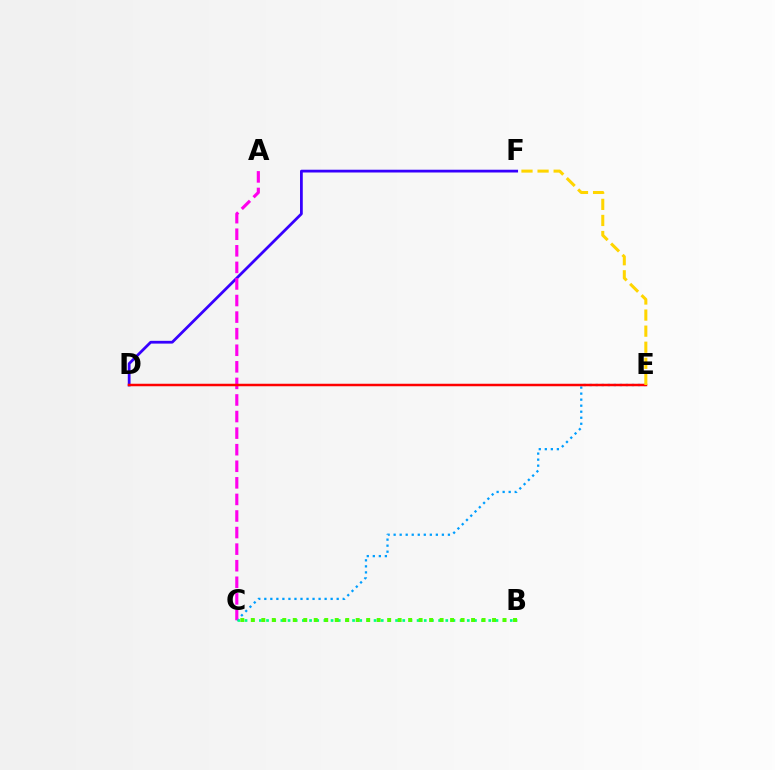{('D', 'F'): [{'color': '#3700ff', 'line_style': 'solid', 'thickness': 2.0}], ('C', 'E'): [{'color': '#009eff', 'line_style': 'dotted', 'thickness': 1.64}], ('A', 'C'): [{'color': '#ff00ed', 'line_style': 'dashed', 'thickness': 2.25}], ('B', 'C'): [{'color': '#00ff86', 'line_style': 'dotted', 'thickness': 1.95}, {'color': '#4fff00', 'line_style': 'dotted', 'thickness': 2.85}], ('D', 'E'): [{'color': '#ff0000', 'line_style': 'solid', 'thickness': 1.8}], ('E', 'F'): [{'color': '#ffd500', 'line_style': 'dashed', 'thickness': 2.18}]}